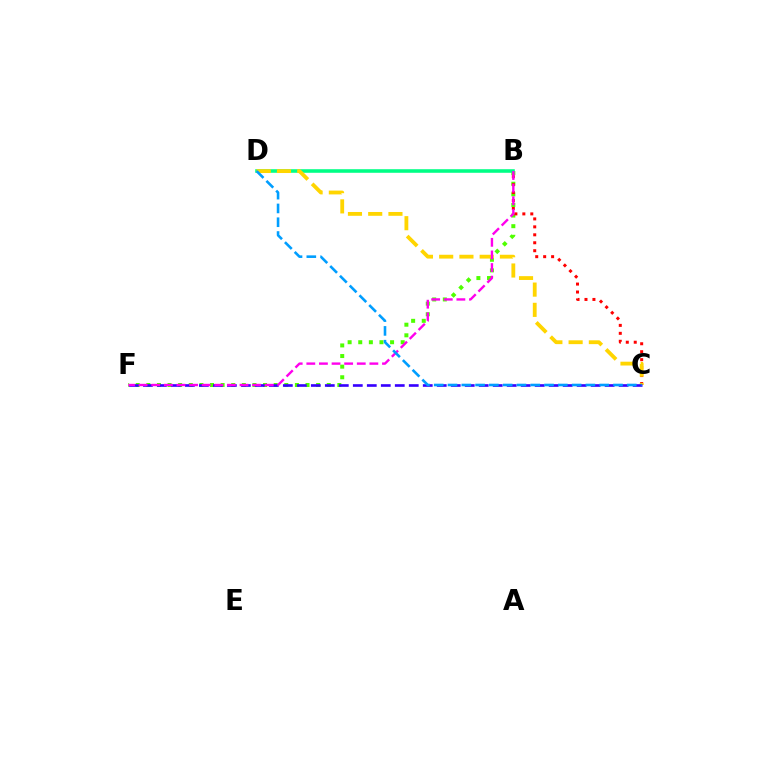{('B', 'F'): [{'color': '#4fff00', 'line_style': 'dotted', 'thickness': 2.88}, {'color': '#ff00ed', 'line_style': 'dashed', 'thickness': 1.71}], ('B', 'D'): [{'color': '#00ff86', 'line_style': 'solid', 'thickness': 2.57}], ('B', 'C'): [{'color': '#ff0000', 'line_style': 'dotted', 'thickness': 2.16}], ('C', 'D'): [{'color': '#ffd500', 'line_style': 'dashed', 'thickness': 2.75}, {'color': '#009eff', 'line_style': 'dashed', 'thickness': 1.87}], ('C', 'F'): [{'color': '#3700ff', 'line_style': 'dashed', 'thickness': 1.9}]}